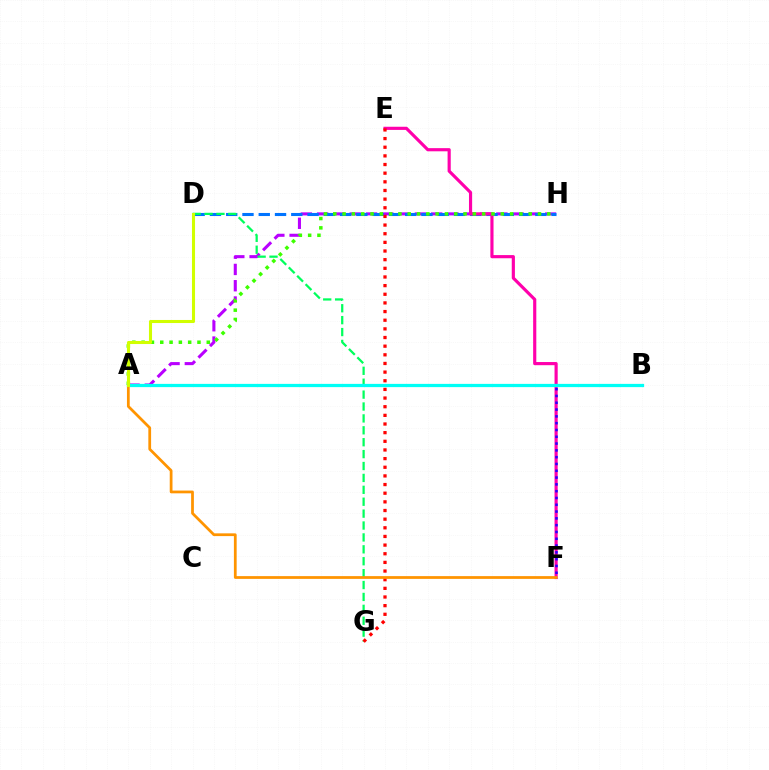{('A', 'H'): [{'color': '#b900ff', 'line_style': 'dashed', 'thickness': 2.21}, {'color': '#3dff00', 'line_style': 'dotted', 'thickness': 2.53}], ('D', 'H'): [{'color': '#0074ff', 'line_style': 'dashed', 'thickness': 2.21}], ('E', 'F'): [{'color': '#ff00ac', 'line_style': 'solid', 'thickness': 2.27}], ('B', 'F'): [{'color': '#2500ff', 'line_style': 'dotted', 'thickness': 1.85}], ('D', 'G'): [{'color': '#00ff5c', 'line_style': 'dashed', 'thickness': 1.62}], ('E', 'G'): [{'color': '#ff0000', 'line_style': 'dotted', 'thickness': 2.35}], ('A', 'B'): [{'color': '#00fff6', 'line_style': 'solid', 'thickness': 2.33}], ('A', 'F'): [{'color': '#ff9400', 'line_style': 'solid', 'thickness': 1.99}], ('A', 'D'): [{'color': '#d1ff00', 'line_style': 'solid', 'thickness': 2.21}]}